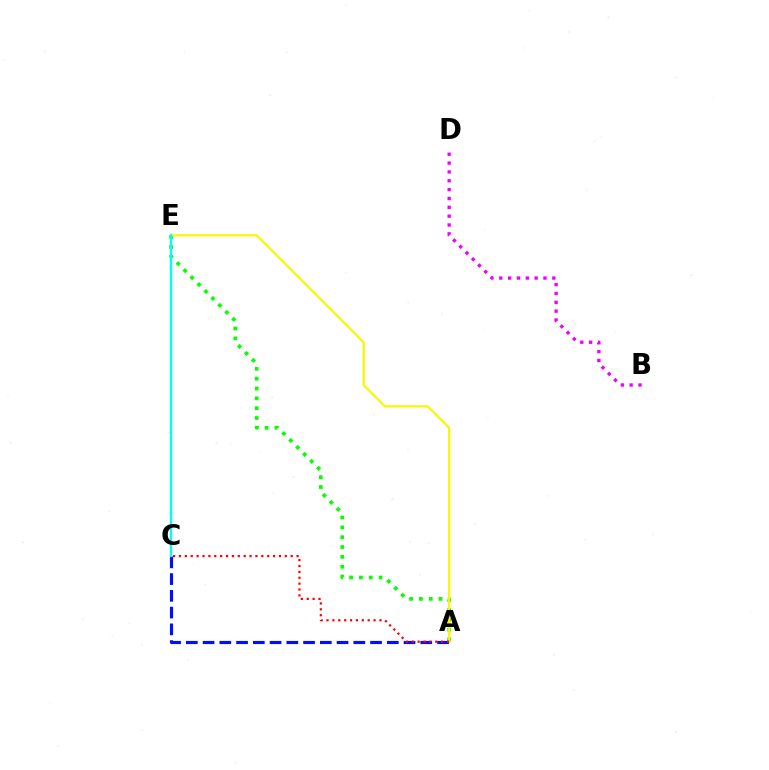{('A', 'E'): [{'color': '#08ff00', 'line_style': 'dotted', 'thickness': 2.67}, {'color': '#fcf500', 'line_style': 'solid', 'thickness': 1.59}], ('A', 'C'): [{'color': '#0010ff', 'line_style': 'dashed', 'thickness': 2.28}, {'color': '#ff0000', 'line_style': 'dotted', 'thickness': 1.6}], ('C', 'E'): [{'color': '#00fff6', 'line_style': 'solid', 'thickness': 1.67}], ('B', 'D'): [{'color': '#ee00ff', 'line_style': 'dotted', 'thickness': 2.4}]}